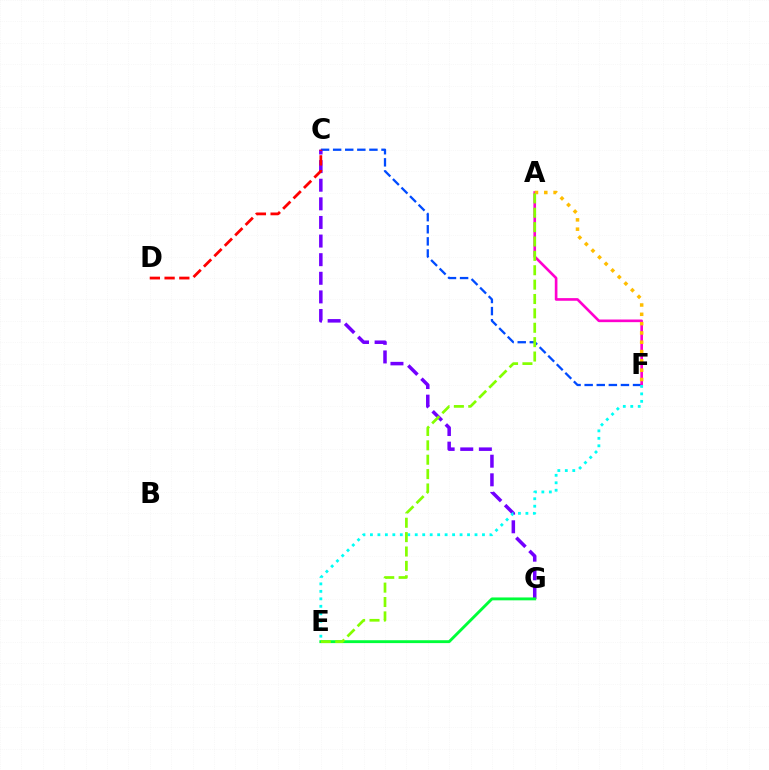{('C', 'F'): [{'color': '#004bff', 'line_style': 'dashed', 'thickness': 1.64}], ('C', 'G'): [{'color': '#7200ff', 'line_style': 'dashed', 'thickness': 2.53}], ('A', 'F'): [{'color': '#ff00cf', 'line_style': 'solid', 'thickness': 1.9}, {'color': '#ffbd00', 'line_style': 'dotted', 'thickness': 2.53}], ('E', 'F'): [{'color': '#00fff6', 'line_style': 'dotted', 'thickness': 2.03}], ('E', 'G'): [{'color': '#00ff39', 'line_style': 'solid', 'thickness': 2.07}], ('A', 'E'): [{'color': '#84ff00', 'line_style': 'dashed', 'thickness': 1.95}], ('C', 'D'): [{'color': '#ff0000', 'line_style': 'dashed', 'thickness': 2.0}]}